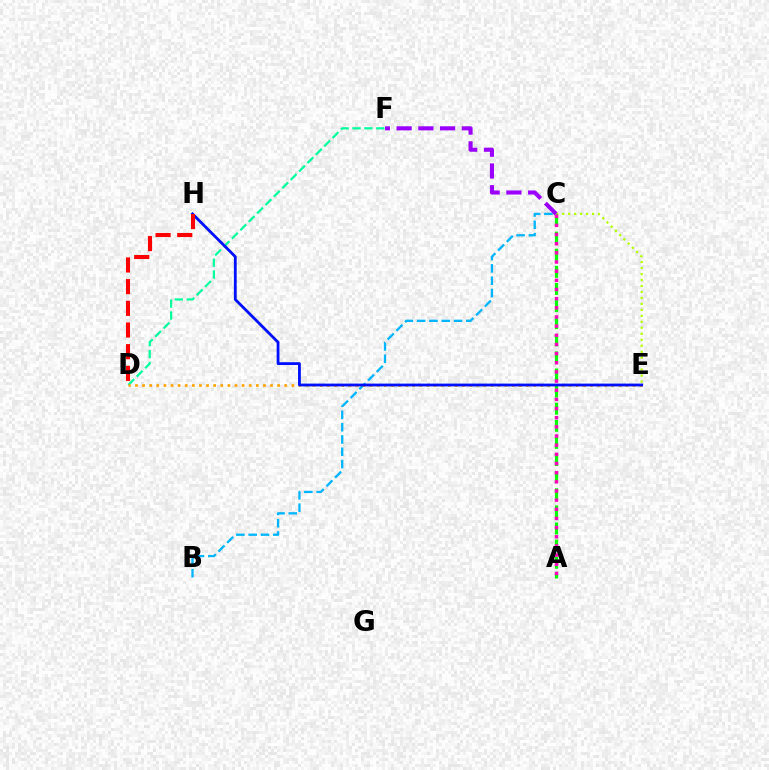{('D', 'F'): [{'color': '#00ff9d', 'line_style': 'dashed', 'thickness': 1.61}], ('B', 'C'): [{'color': '#00b5ff', 'line_style': 'dashed', 'thickness': 1.67}], ('D', 'E'): [{'color': '#ffa500', 'line_style': 'dotted', 'thickness': 1.93}], ('C', 'E'): [{'color': '#b3ff00', 'line_style': 'dotted', 'thickness': 1.62}], ('A', 'C'): [{'color': '#08ff00', 'line_style': 'dashed', 'thickness': 2.32}, {'color': '#ff00bd', 'line_style': 'dotted', 'thickness': 2.49}], ('E', 'H'): [{'color': '#0010ff', 'line_style': 'solid', 'thickness': 2.02}], ('D', 'H'): [{'color': '#ff0000', 'line_style': 'dashed', 'thickness': 2.95}], ('C', 'F'): [{'color': '#9b00ff', 'line_style': 'dashed', 'thickness': 2.95}]}